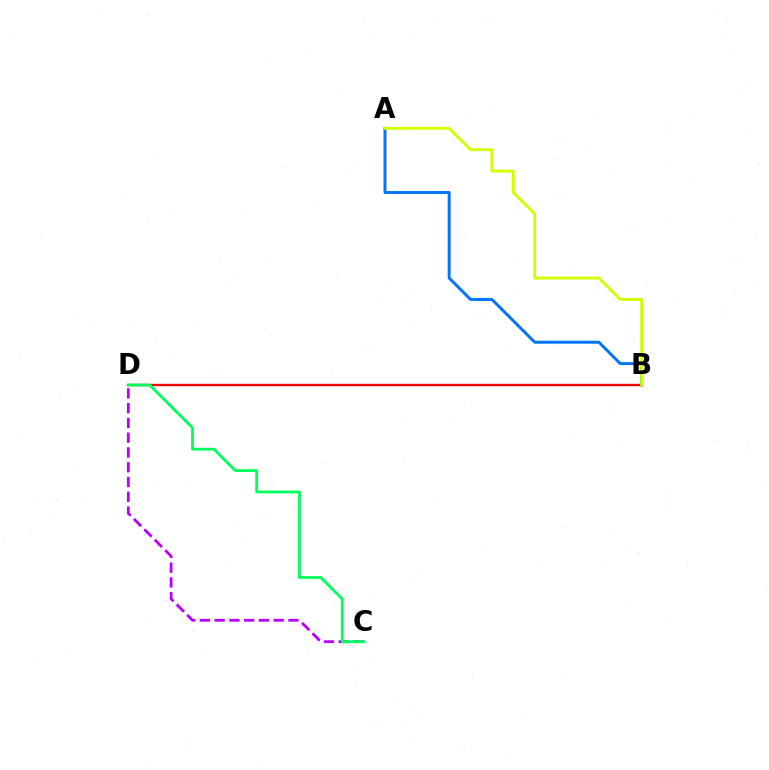{('B', 'D'): [{'color': '#ff0000', 'line_style': 'solid', 'thickness': 1.7}], ('C', 'D'): [{'color': '#b900ff', 'line_style': 'dashed', 'thickness': 2.01}, {'color': '#00ff5c', 'line_style': 'solid', 'thickness': 2.02}], ('A', 'B'): [{'color': '#0074ff', 'line_style': 'solid', 'thickness': 2.13}, {'color': '#d1ff00', 'line_style': 'solid', 'thickness': 2.06}]}